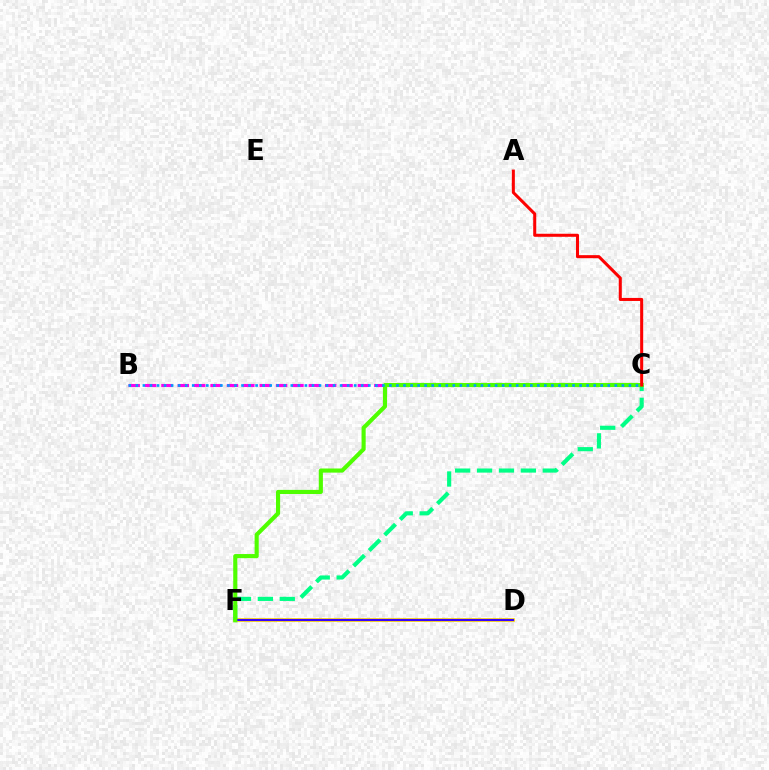{('B', 'C'): [{'color': '#ff00ed', 'line_style': 'dashed', 'thickness': 2.22}, {'color': '#009eff', 'line_style': 'dotted', 'thickness': 1.91}], ('D', 'F'): [{'color': '#ffd500', 'line_style': 'solid', 'thickness': 2.64}, {'color': '#3700ff', 'line_style': 'solid', 'thickness': 1.53}], ('C', 'F'): [{'color': '#00ff86', 'line_style': 'dashed', 'thickness': 2.98}, {'color': '#4fff00', 'line_style': 'solid', 'thickness': 2.97}], ('A', 'C'): [{'color': '#ff0000', 'line_style': 'solid', 'thickness': 2.19}]}